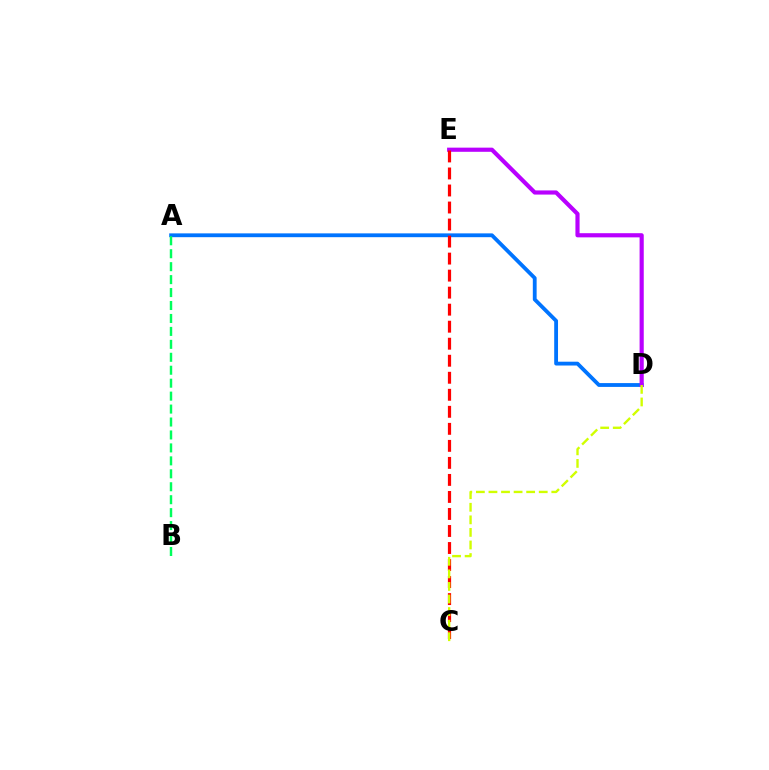{('A', 'D'): [{'color': '#0074ff', 'line_style': 'solid', 'thickness': 2.75}], ('D', 'E'): [{'color': '#b900ff', 'line_style': 'solid', 'thickness': 2.99}], ('C', 'E'): [{'color': '#ff0000', 'line_style': 'dashed', 'thickness': 2.31}], ('C', 'D'): [{'color': '#d1ff00', 'line_style': 'dashed', 'thickness': 1.71}], ('A', 'B'): [{'color': '#00ff5c', 'line_style': 'dashed', 'thickness': 1.76}]}